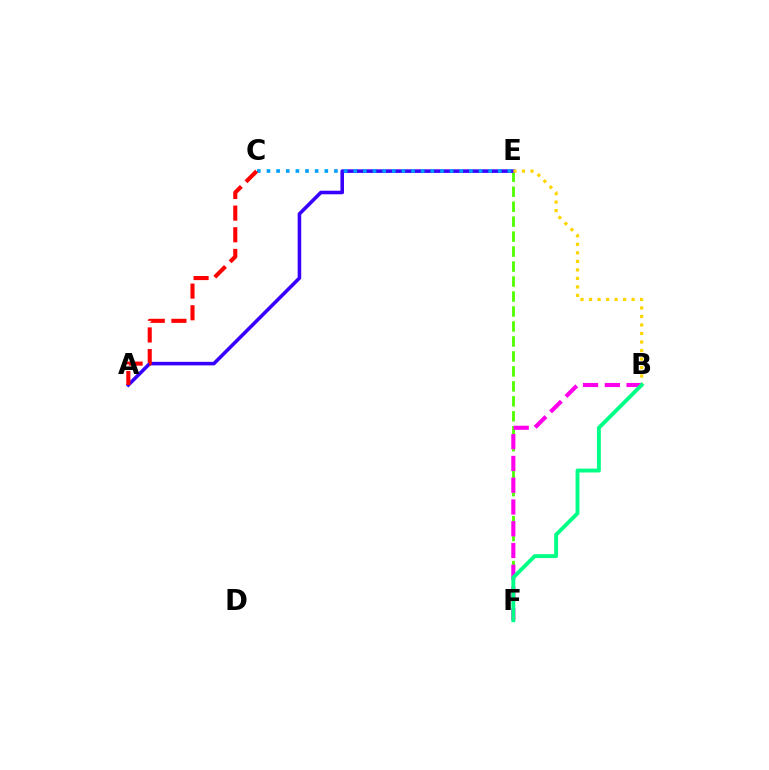{('E', 'F'): [{'color': '#4fff00', 'line_style': 'dashed', 'thickness': 2.03}], ('A', 'E'): [{'color': '#3700ff', 'line_style': 'solid', 'thickness': 2.57}], ('B', 'E'): [{'color': '#ffd500', 'line_style': 'dotted', 'thickness': 2.31}], ('B', 'F'): [{'color': '#ff00ed', 'line_style': 'dashed', 'thickness': 2.96}, {'color': '#00ff86', 'line_style': 'solid', 'thickness': 2.8}], ('C', 'E'): [{'color': '#009eff', 'line_style': 'dotted', 'thickness': 2.62}], ('A', 'C'): [{'color': '#ff0000', 'line_style': 'dashed', 'thickness': 2.94}]}